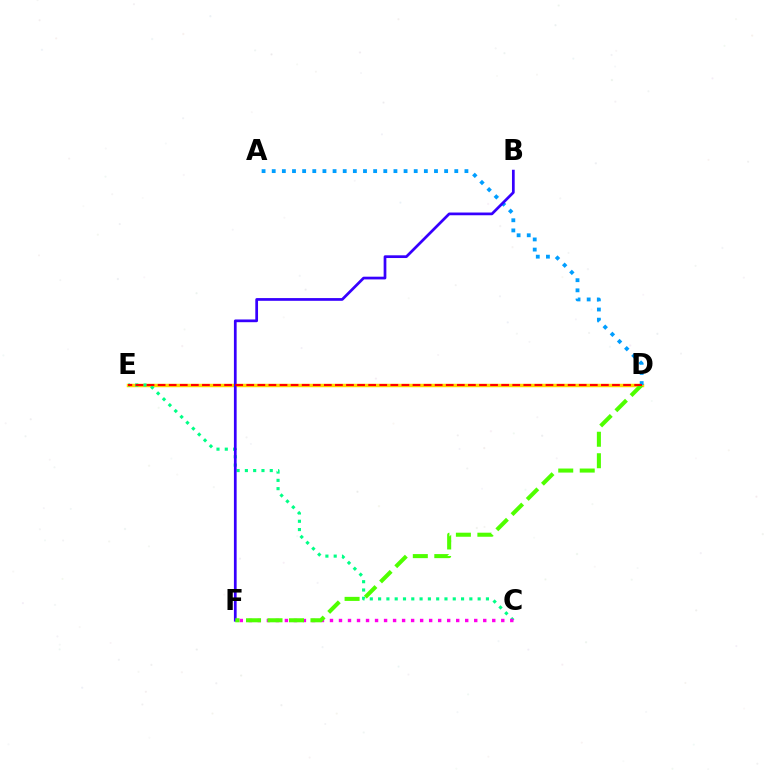{('D', 'E'): [{'color': '#ffd500', 'line_style': 'solid', 'thickness': 2.5}, {'color': '#ff0000', 'line_style': 'dashed', 'thickness': 1.51}], ('C', 'E'): [{'color': '#00ff86', 'line_style': 'dotted', 'thickness': 2.25}], ('A', 'D'): [{'color': '#009eff', 'line_style': 'dotted', 'thickness': 2.76}], ('B', 'F'): [{'color': '#3700ff', 'line_style': 'solid', 'thickness': 1.96}], ('C', 'F'): [{'color': '#ff00ed', 'line_style': 'dotted', 'thickness': 2.45}], ('D', 'F'): [{'color': '#4fff00', 'line_style': 'dashed', 'thickness': 2.92}]}